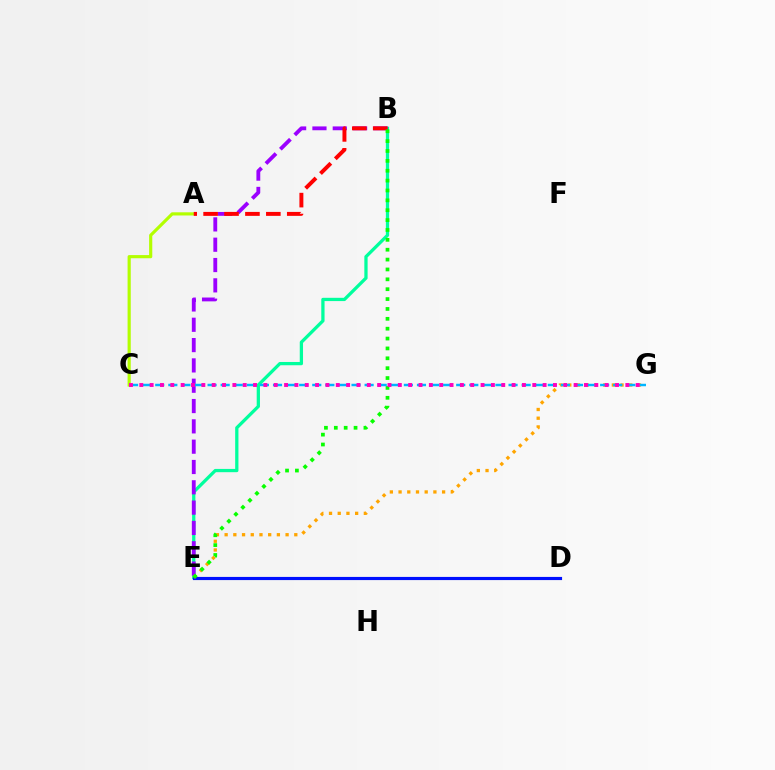{('B', 'E'): [{'color': '#00ff9d', 'line_style': 'solid', 'thickness': 2.35}, {'color': '#9b00ff', 'line_style': 'dashed', 'thickness': 2.76}, {'color': '#08ff00', 'line_style': 'dotted', 'thickness': 2.68}], ('A', 'C'): [{'color': '#b3ff00', 'line_style': 'solid', 'thickness': 2.28}], ('D', 'E'): [{'color': '#0010ff', 'line_style': 'solid', 'thickness': 2.27}], ('E', 'G'): [{'color': '#ffa500', 'line_style': 'dotted', 'thickness': 2.37}], ('A', 'B'): [{'color': '#ff0000', 'line_style': 'dashed', 'thickness': 2.84}], ('C', 'G'): [{'color': '#00b5ff', 'line_style': 'dashed', 'thickness': 1.78}, {'color': '#ff00bd', 'line_style': 'dotted', 'thickness': 2.81}]}